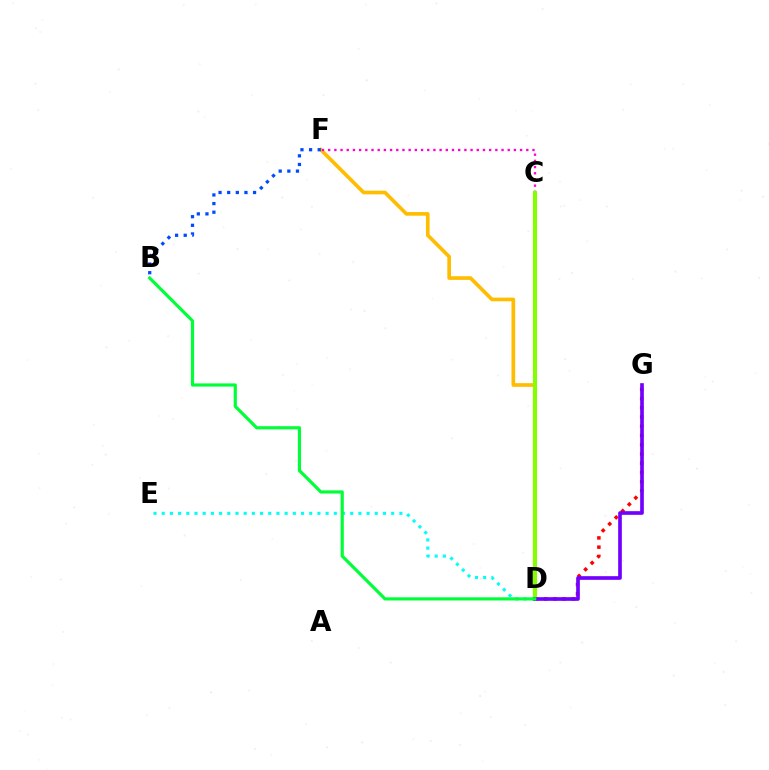{('D', 'G'): [{'color': '#ff0000', 'line_style': 'dotted', 'thickness': 2.51}, {'color': '#7200ff', 'line_style': 'solid', 'thickness': 2.64}], ('D', 'E'): [{'color': '#00fff6', 'line_style': 'dotted', 'thickness': 2.23}], ('D', 'F'): [{'color': '#ffbd00', 'line_style': 'solid', 'thickness': 2.64}], ('C', 'F'): [{'color': '#ff00cf', 'line_style': 'dotted', 'thickness': 1.68}], ('B', 'F'): [{'color': '#004bff', 'line_style': 'dotted', 'thickness': 2.34}], ('C', 'D'): [{'color': '#84ff00', 'line_style': 'solid', 'thickness': 2.93}], ('B', 'D'): [{'color': '#00ff39', 'line_style': 'solid', 'thickness': 2.29}]}